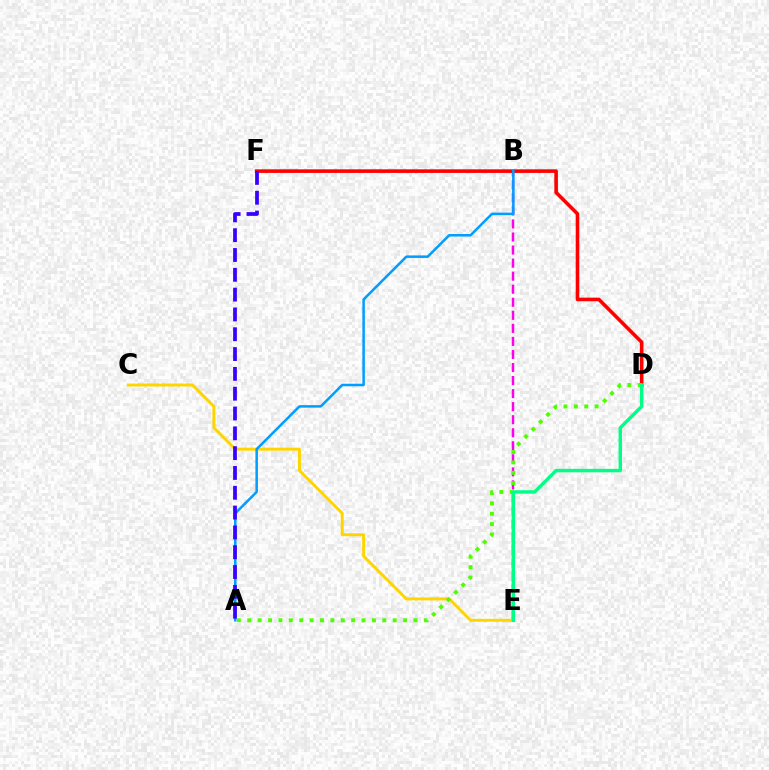{('B', 'E'): [{'color': '#ff00ed', 'line_style': 'dashed', 'thickness': 1.77}], ('C', 'E'): [{'color': '#ffd500', 'line_style': 'solid', 'thickness': 2.12}], ('D', 'F'): [{'color': '#ff0000', 'line_style': 'solid', 'thickness': 2.58}], ('A', 'B'): [{'color': '#009eff', 'line_style': 'solid', 'thickness': 1.81}], ('A', 'D'): [{'color': '#4fff00', 'line_style': 'dotted', 'thickness': 2.82}], ('A', 'F'): [{'color': '#3700ff', 'line_style': 'dashed', 'thickness': 2.69}], ('D', 'E'): [{'color': '#00ff86', 'line_style': 'solid', 'thickness': 2.47}]}